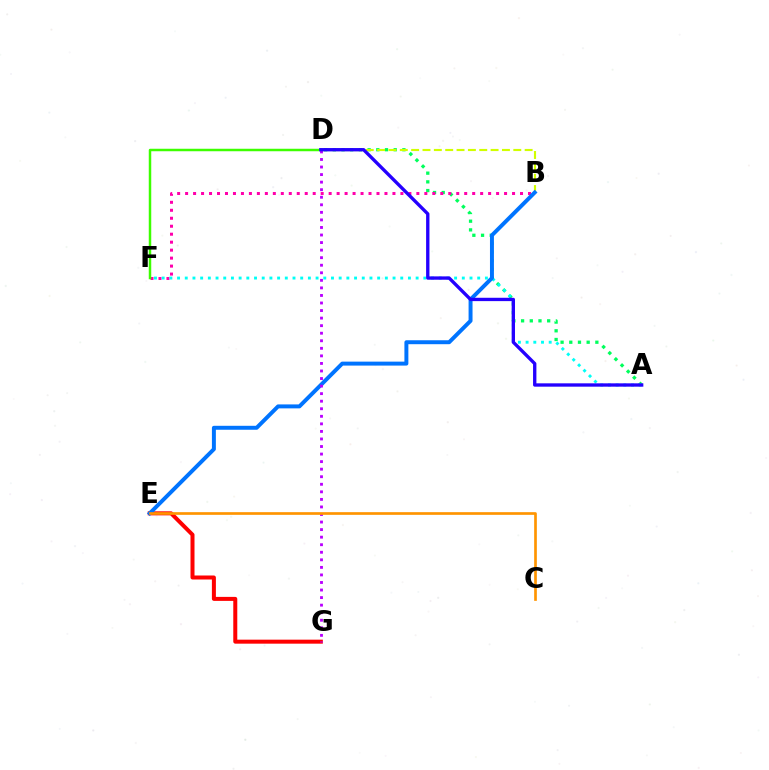{('A', 'D'): [{'color': '#00ff5c', 'line_style': 'dotted', 'thickness': 2.36}, {'color': '#2500ff', 'line_style': 'solid', 'thickness': 2.41}], ('B', 'F'): [{'color': '#ff00ac', 'line_style': 'dotted', 'thickness': 2.17}], ('E', 'G'): [{'color': '#ff0000', 'line_style': 'solid', 'thickness': 2.88}], ('A', 'F'): [{'color': '#00fff6', 'line_style': 'dotted', 'thickness': 2.09}], ('B', 'D'): [{'color': '#d1ff00', 'line_style': 'dashed', 'thickness': 1.54}], ('D', 'F'): [{'color': '#3dff00', 'line_style': 'solid', 'thickness': 1.79}], ('B', 'E'): [{'color': '#0074ff', 'line_style': 'solid', 'thickness': 2.85}], ('D', 'G'): [{'color': '#b900ff', 'line_style': 'dotted', 'thickness': 2.05}], ('C', 'E'): [{'color': '#ff9400', 'line_style': 'solid', 'thickness': 1.93}]}